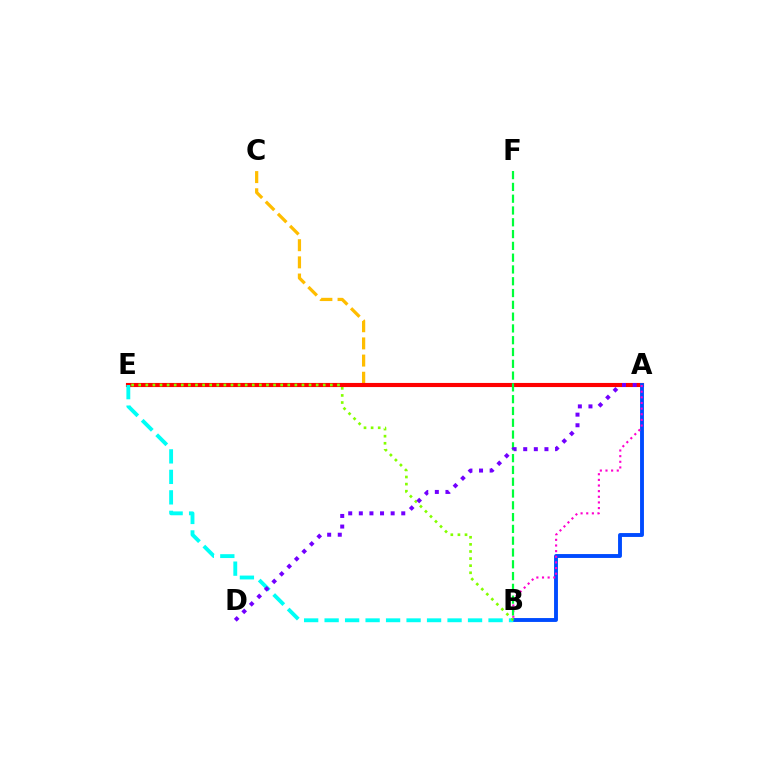{('A', 'C'): [{'color': '#ffbd00', 'line_style': 'dashed', 'thickness': 2.33}], ('A', 'E'): [{'color': '#ff0000', 'line_style': 'solid', 'thickness': 2.97}], ('A', 'B'): [{'color': '#004bff', 'line_style': 'solid', 'thickness': 2.8}, {'color': '#ff00cf', 'line_style': 'dotted', 'thickness': 1.53}], ('B', 'E'): [{'color': '#00fff6', 'line_style': 'dashed', 'thickness': 2.78}, {'color': '#84ff00', 'line_style': 'dotted', 'thickness': 1.93}], ('B', 'F'): [{'color': '#00ff39', 'line_style': 'dashed', 'thickness': 1.6}], ('A', 'D'): [{'color': '#7200ff', 'line_style': 'dotted', 'thickness': 2.88}]}